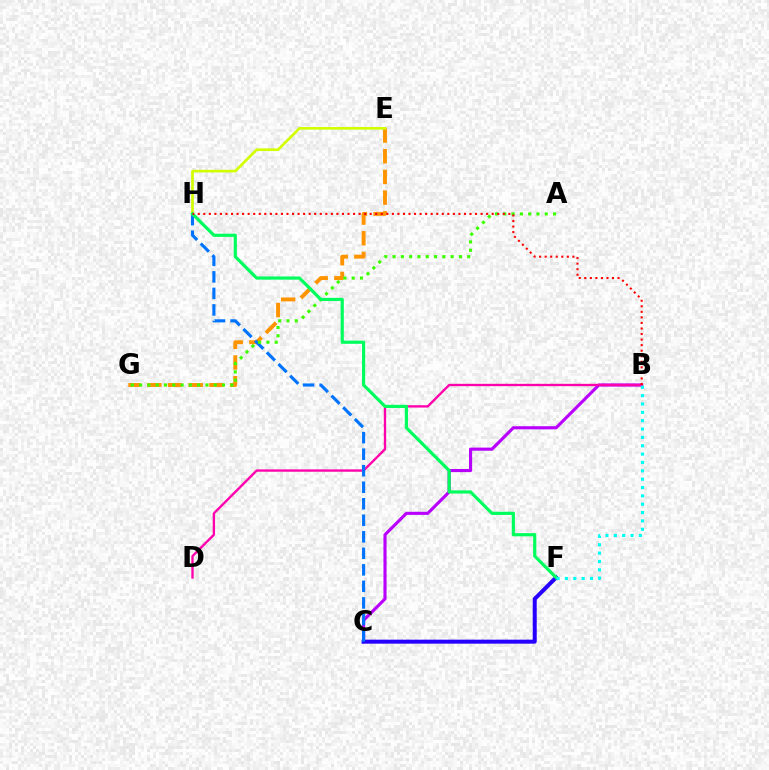{('E', 'G'): [{'color': '#ff9400', 'line_style': 'dashed', 'thickness': 2.81}], ('B', 'C'): [{'color': '#b900ff', 'line_style': 'solid', 'thickness': 2.25}], ('B', 'D'): [{'color': '#ff00ac', 'line_style': 'solid', 'thickness': 1.68}], ('C', 'F'): [{'color': '#2500ff', 'line_style': 'solid', 'thickness': 2.89}], ('C', 'H'): [{'color': '#0074ff', 'line_style': 'dashed', 'thickness': 2.24}], ('A', 'G'): [{'color': '#3dff00', 'line_style': 'dotted', 'thickness': 2.25}], ('E', 'H'): [{'color': '#d1ff00', 'line_style': 'solid', 'thickness': 1.92}], ('F', 'H'): [{'color': '#00ff5c', 'line_style': 'solid', 'thickness': 2.29}], ('B', 'H'): [{'color': '#ff0000', 'line_style': 'dotted', 'thickness': 1.51}], ('B', 'F'): [{'color': '#00fff6', 'line_style': 'dotted', 'thickness': 2.27}]}